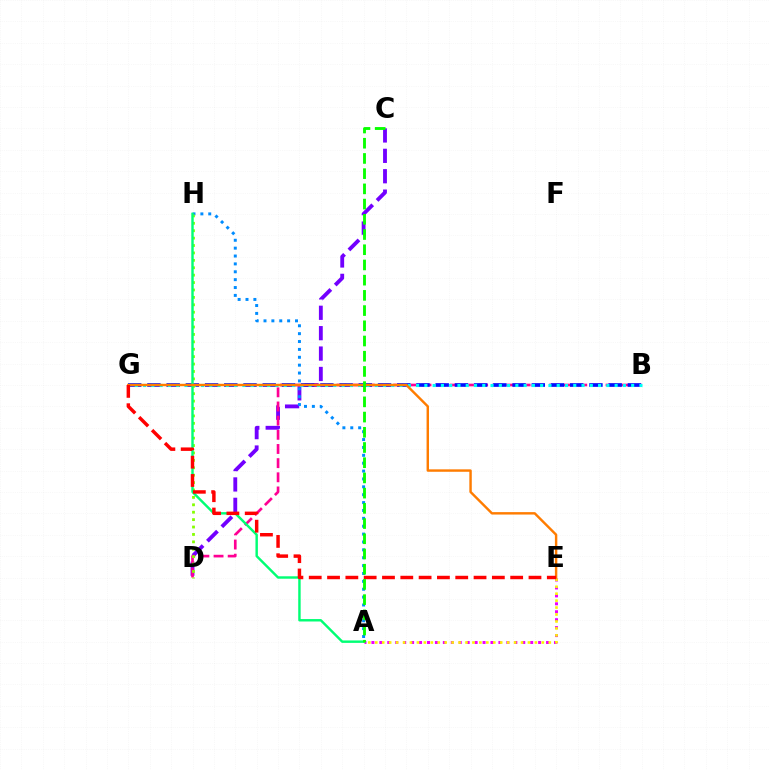{('A', 'E'): [{'color': '#ee00ff', 'line_style': 'dotted', 'thickness': 2.16}, {'color': '#fcf500', 'line_style': 'dotted', 'thickness': 1.89}], ('C', 'D'): [{'color': '#7200ff', 'line_style': 'dashed', 'thickness': 2.77}], ('B', 'D'): [{'color': '#ff0094', 'line_style': 'dashed', 'thickness': 1.92}], ('B', 'G'): [{'color': '#0010ff', 'line_style': 'dashed', 'thickness': 2.61}, {'color': '#00fff6', 'line_style': 'dotted', 'thickness': 2.25}], ('A', 'H'): [{'color': '#008cff', 'line_style': 'dotted', 'thickness': 2.14}, {'color': '#00ff74', 'line_style': 'solid', 'thickness': 1.75}], ('D', 'H'): [{'color': '#84ff00', 'line_style': 'dotted', 'thickness': 2.01}], ('E', 'G'): [{'color': '#ff7c00', 'line_style': 'solid', 'thickness': 1.75}, {'color': '#ff0000', 'line_style': 'dashed', 'thickness': 2.49}], ('A', 'C'): [{'color': '#08ff00', 'line_style': 'dashed', 'thickness': 2.07}]}